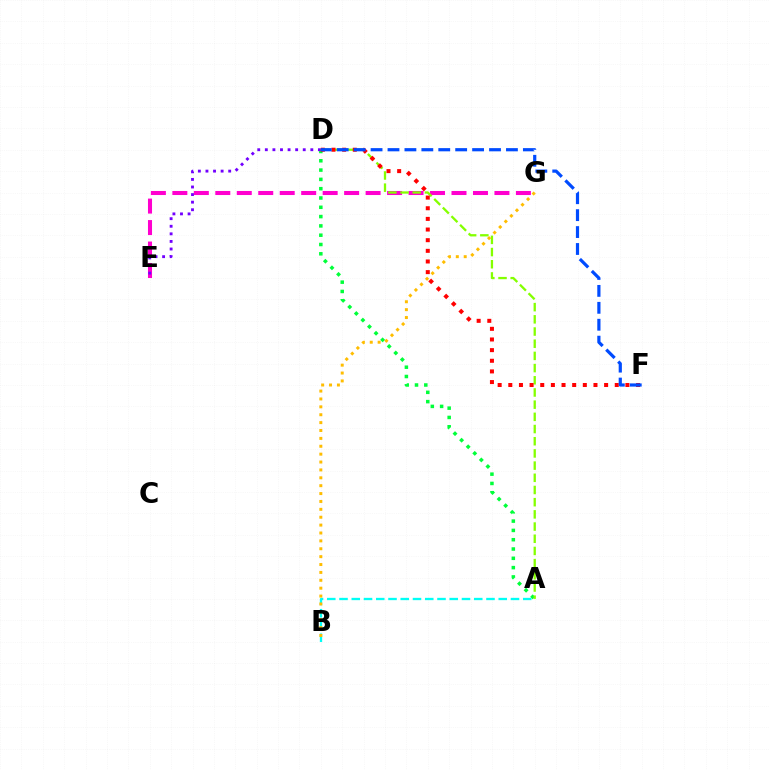{('E', 'G'): [{'color': '#ff00cf', 'line_style': 'dashed', 'thickness': 2.92}], ('A', 'B'): [{'color': '#00fff6', 'line_style': 'dashed', 'thickness': 1.66}], ('A', 'D'): [{'color': '#00ff39', 'line_style': 'dotted', 'thickness': 2.53}, {'color': '#84ff00', 'line_style': 'dashed', 'thickness': 1.66}], ('B', 'G'): [{'color': '#ffbd00', 'line_style': 'dotted', 'thickness': 2.14}], ('D', 'E'): [{'color': '#7200ff', 'line_style': 'dotted', 'thickness': 2.06}], ('D', 'F'): [{'color': '#ff0000', 'line_style': 'dotted', 'thickness': 2.89}, {'color': '#004bff', 'line_style': 'dashed', 'thickness': 2.3}]}